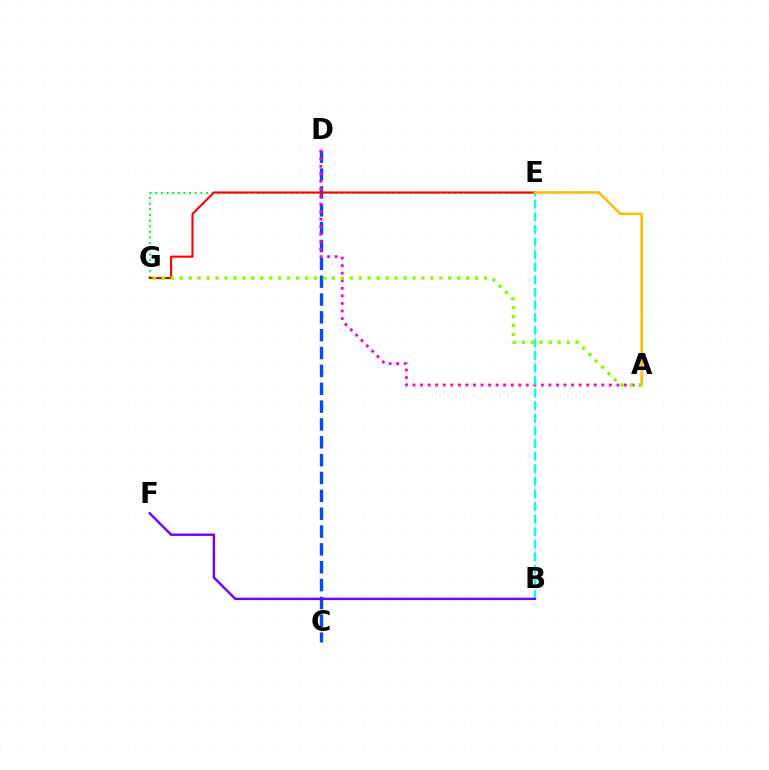{('C', 'D'): [{'color': '#004bff', 'line_style': 'dashed', 'thickness': 2.42}], ('E', 'G'): [{'color': '#00ff39', 'line_style': 'dotted', 'thickness': 1.53}, {'color': '#ff0000', 'line_style': 'solid', 'thickness': 1.52}], ('A', 'D'): [{'color': '#ff00cf', 'line_style': 'dotted', 'thickness': 2.05}], ('B', 'E'): [{'color': '#00fff6', 'line_style': 'dashed', 'thickness': 1.71}], ('A', 'E'): [{'color': '#ffbd00', 'line_style': 'solid', 'thickness': 1.83}], ('A', 'G'): [{'color': '#84ff00', 'line_style': 'dotted', 'thickness': 2.43}], ('B', 'F'): [{'color': '#7200ff', 'line_style': 'solid', 'thickness': 1.73}]}